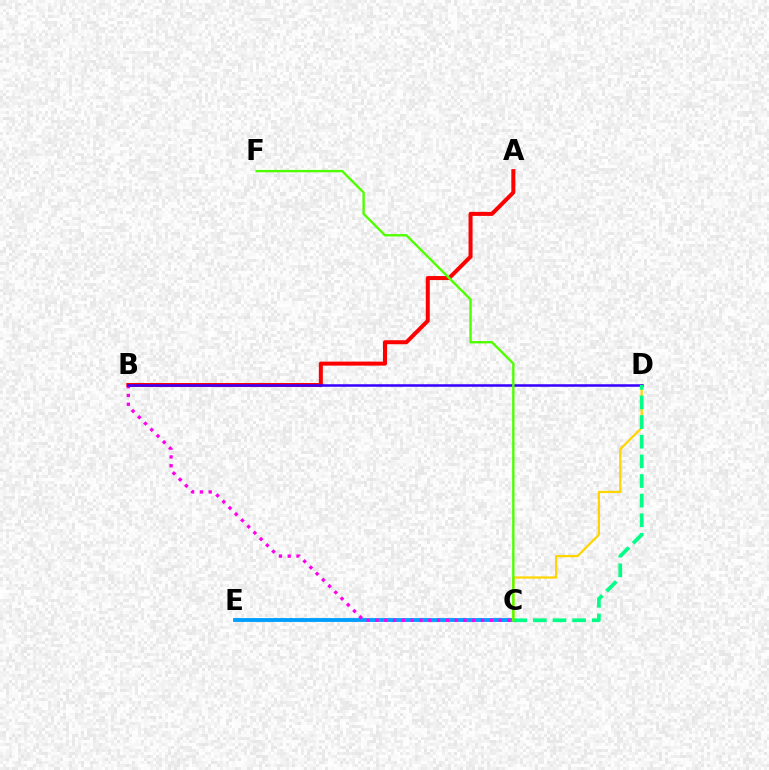{('C', 'E'): [{'color': '#009eff', 'line_style': 'solid', 'thickness': 2.76}], ('A', 'B'): [{'color': '#ff0000', 'line_style': 'solid', 'thickness': 2.89}], ('B', 'C'): [{'color': '#ff00ed', 'line_style': 'dotted', 'thickness': 2.39}], ('C', 'D'): [{'color': '#ffd500', 'line_style': 'solid', 'thickness': 1.62}, {'color': '#00ff86', 'line_style': 'dashed', 'thickness': 2.67}], ('B', 'D'): [{'color': '#3700ff', 'line_style': 'solid', 'thickness': 1.82}], ('C', 'F'): [{'color': '#4fff00', 'line_style': 'solid', 'thickness': 1.72}]}